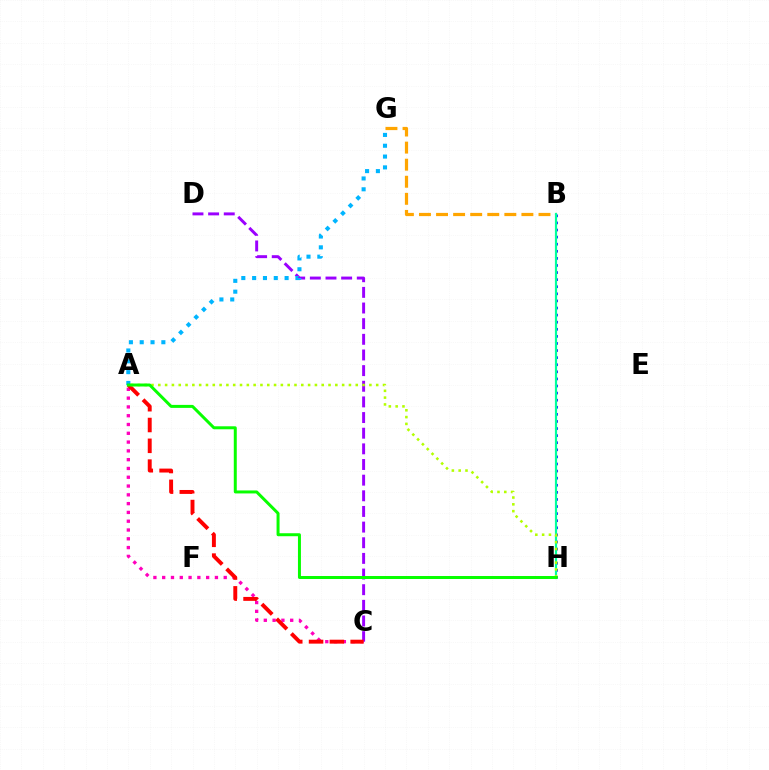{('C', 'D'): [{'color': '#9b00ff', 'line_style': 'dashed', 'thickness': 2.13}], ('A', 'C'): [{'color': '#ff00bd', 'line_style': 'dotted', 'thickness': 2.39}, {'color': '#ff0000', 'line_style': 'dashed', 'thickness': 2.83}], ('B', 'G'): [{'color': '#ffa500', 'line_style': 'dashed', 'thickness': 2.32}], ('A', 'G'): [{'color': '#00b5ff', 'line_style': 'dotted', 'thickness': 2.94}], ('B', 'H'): [{'color': '#0010ff', 'line_style': 'dotted', 'thickness': 1.93}, {'color': '#00ff9d', 'line_style': 'solid', 'thickness': 1.57}], ('A', 'H'): [{'color': '#b3ff00', 'line_style': 'dotted', 'thickness': 1.85}, {'color': '#08ff00', 'line_style': 'solid', 'thickness': 2.15}]}